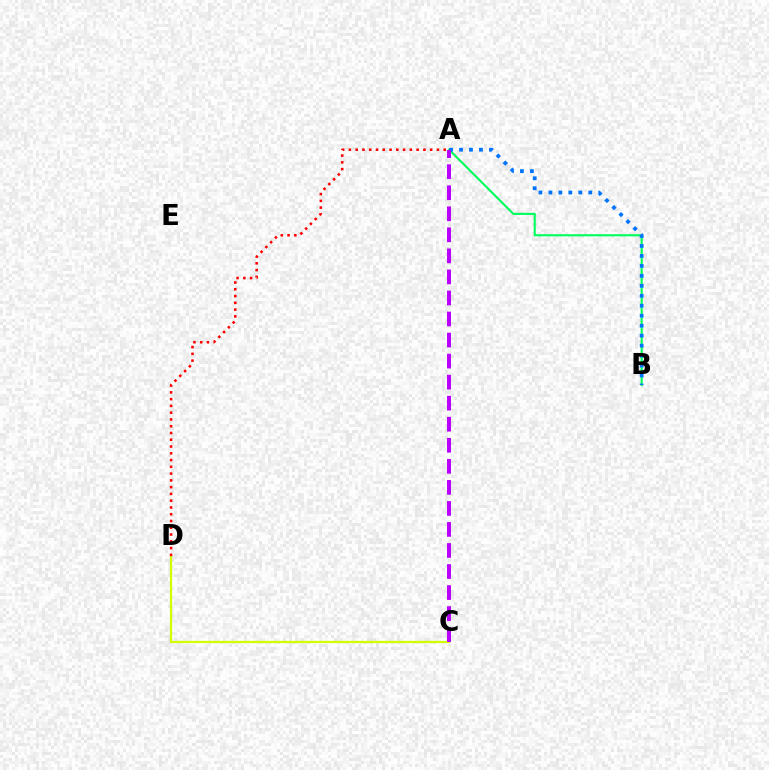{('C', 'D'): [{'color': '#d1ff00', 'line_style': 'solid', 'thickness': 1.6}], ('A', 'B'): [{'color': '#00ff5c', 'line_style': 'solid', 'thickness': 1.53}, {'color': '#0074ff', 'line_style': 'dotted', 'thickness': 2.71}], ('A', 'C'): [{'color': '#b900ff', 'line_style': 'dashed', 'thickness': 2.86}], ('A', 'D'): [{'color': '#ff0000', 'line_style': 'dotted', 'thickness': 1.84}]}